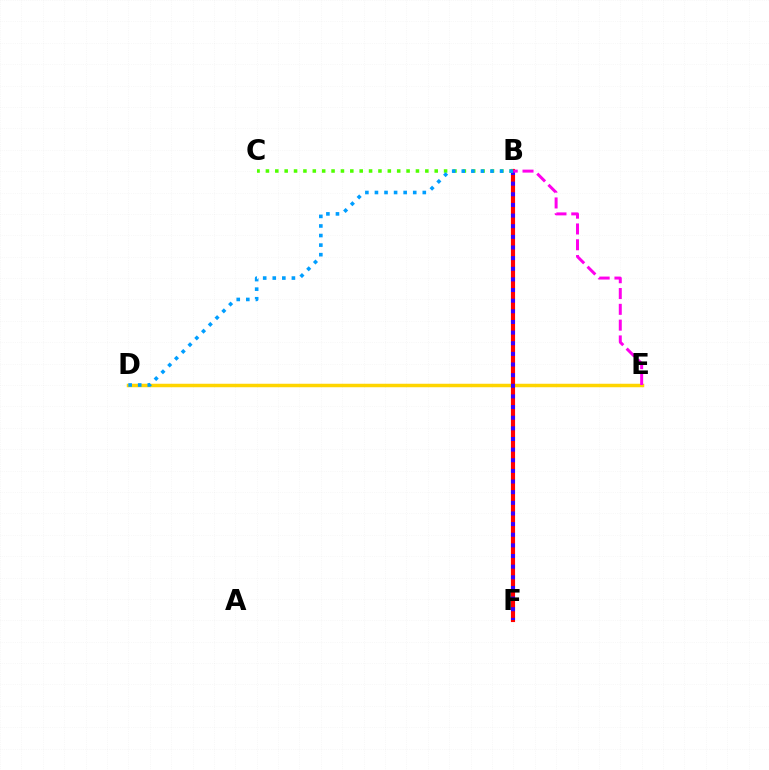{('D', 'E'): [{'color': '#ffd500', 'line_style': 'solid', 'thickness': 2.51}], ('B', 'F'): [{'color': '#00ff86', 'line_style': 'dotted', 'thickness': 2.9}, {'color': '#ff0000', 'line_style': 'solid', 'thickness': 2.97}, {'color': '#3700ff', 'line_style': 'dotted', 'thickness': 2.89}], ('B', 'E'): [{'color': '#ff00ed', 'line_style': 'dashed', 'thickness': 2.15}], ('B', 'C'): [{'color': '#4fff00', 'line_style': 'dotted', 'thickness': 2.55}], ('B', 'D'): [{'color': '#009eff', 'line_style': 'dotted', 'thickness': 2.6}]}